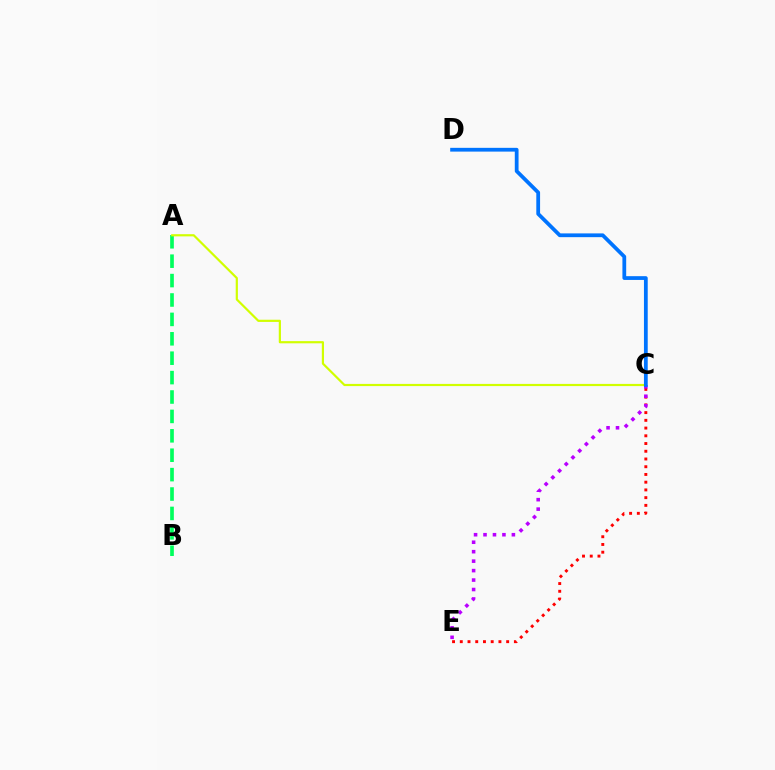{('C', 'E'): [{'color': '#ff0000', 'line_style': 'dotted', 'thickness': 2.1}, {'color': '#b900ff', 'line_style': 'dotted', 'thickness': 2.57}], ('A', 'B'): [{'color': '#00ff5c', 'line_style': 'dashed', 'thickness': 2.64}], ('A', 'C'): [{'color': '#d1ff00', 'line_style': 'solid', 'thickness': 1.58}], ('C', 'D'): [{'color': '#0074ff', 'line_style': 'solid', 'thickness': 2.71}]}